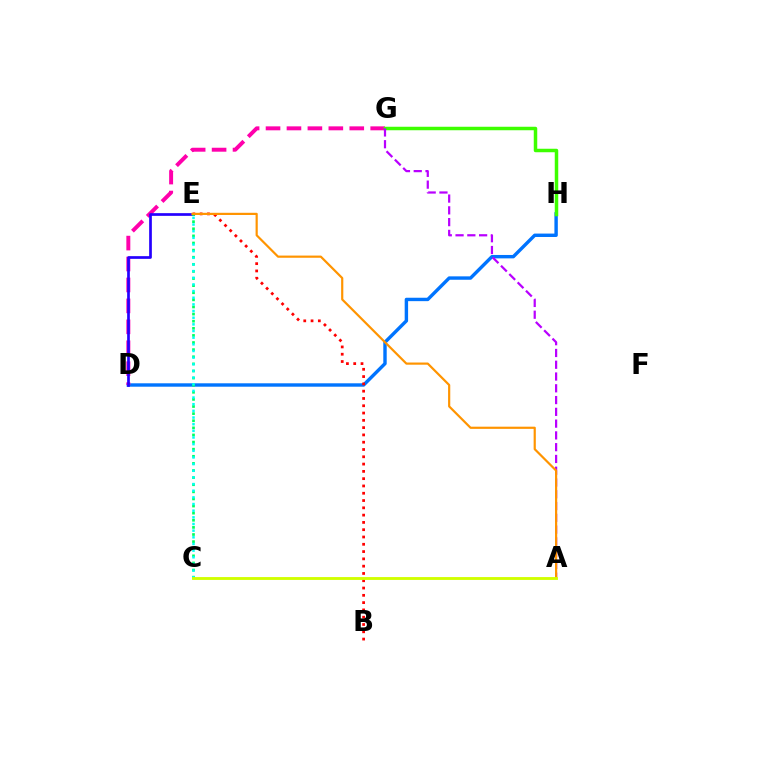{('D', 'H'): [{'color': '#0074ff', 'line_style': 'solid', 'thickness': 2.45}], ('D', 'G'): [{'color': '#ff00ac', 'line_style': 'dashed', 'thickness': 2.84}], ('D', 'E'): [{'color': '#2500ff', 'line_style': 'solid', 'thickness': 1.95}], ('G', 'H'): [{'color': '#3dff00', 'line_style': 'solid', 'thickness': 2.51}], ('A', 'G'): [{'color': '#b900ff', 'line_style': 'dashed', 'thickness': 1.6}], ('B', 'E'): [{'color': '#ff0000', 'line_style': 'dotted', 'thickness': 1.98}], ('C', 'E'): [{'color': '#00ff5c', 'line_style': 'dotted', 'thickness': 1.93}, {'color': '#00fff6', 'line_style': 'dotted', 'thickness': 1.81}], ('A', 'E'): [{'color': '#ff9400', 'line_style': 'solid', 'thickness': 1.58}], ('A', 'C'): [{'color': '#d1ff00', 'line_style': 'solid', 'thickness': 2.06}]}